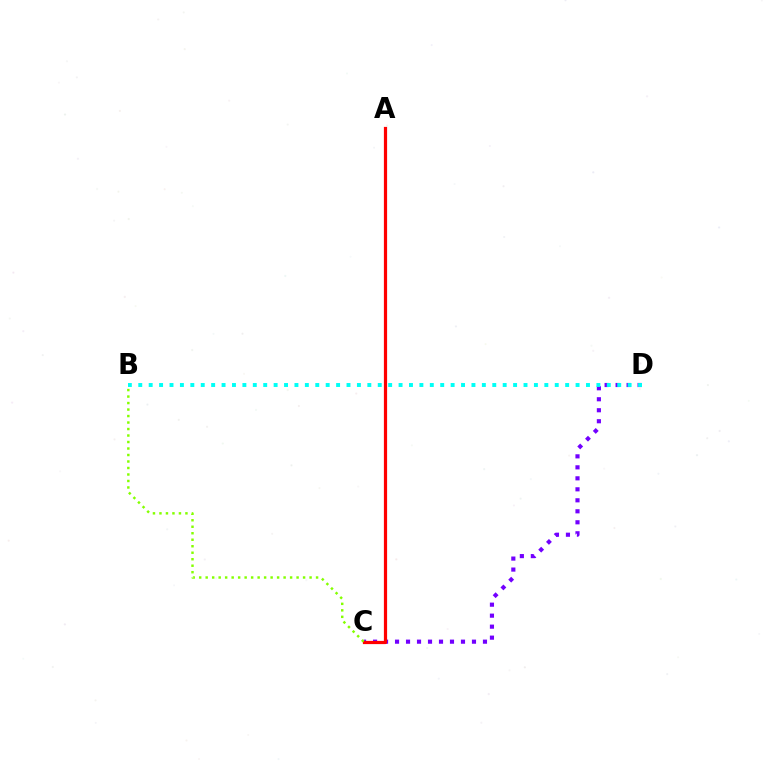{('C', 'D'): [{'color': '#7200ff', 'line_style': 'dotted', 'thickness': 2.99}], ('B', 'D'): [{'color': '#00fff6', 'line_style': 'dotted', 'thickness': 2.83}], ('A', 'C'): [{'color': '#ff0000', 'line_style': 'solid', 'thickness': 2.31}], ('B', 'C'): [{'color': '#84ff00', 'line_style': 'dotted', 'thickness': 1.76}]}